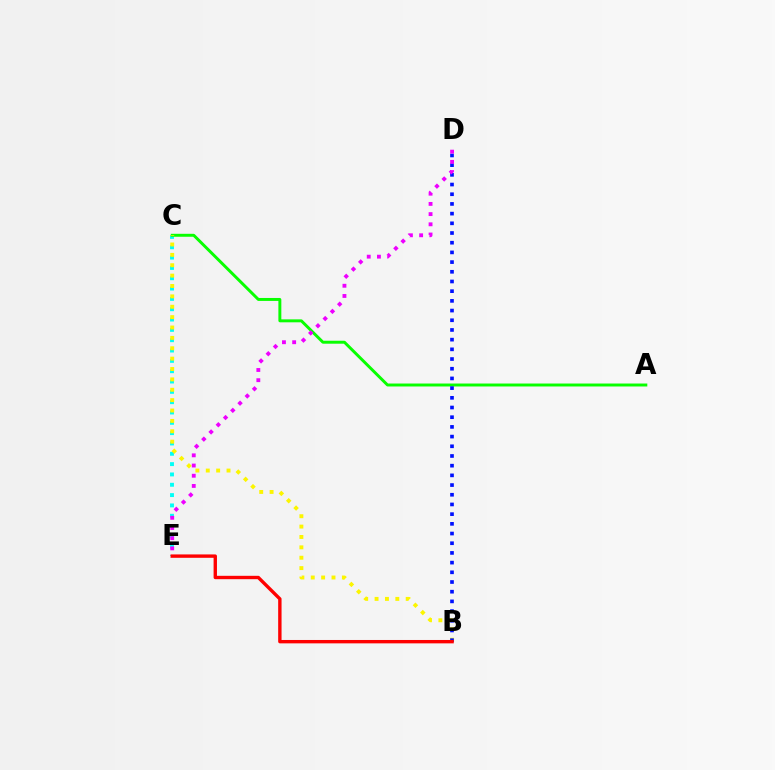{('C', 'E'): [{'color': '#00fff6', 'line_style': 'dotted', 'thickness': 2.81}], ('A', 'C'): [{'color': '#08ff00', 'line_style': 'solid', 'thickness': 2.12}], ('B', 'C'): [{'color': '#fcf500', 'line_style': 'dotted', 'thickness': 2.82}], ('B', 'D'): [{'color': '#0010ff', 'line_style': 'dotted', 'thickness': 2.63}], ('B', 'E'): [{'color': '#ff0000', 'line_style': 'solid', 'thickness': 2.43}], ('D', 'E'): [{'color': '#ee00ff', 'line_style': 'dotted', 'thickness': 2.77}]}